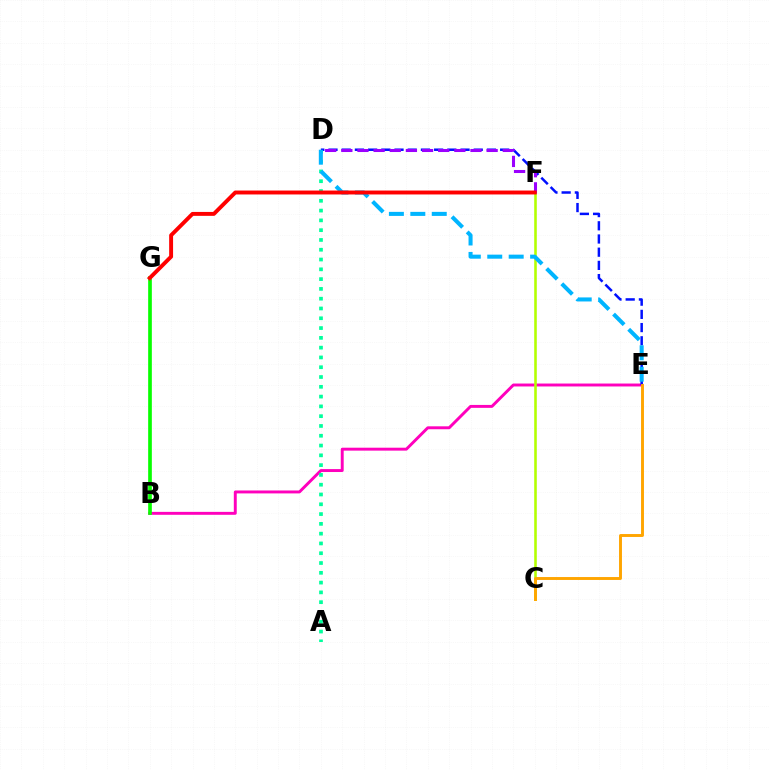{('B', 'E'): [{'color': '#ff00bd', 'line_style': 'solid', 'thickness': 2.11}], ('D', 'E'): [{'color': '#0010ff', 'line_style': 'dashed', 'thickness': 1.79}, {'color': '#00b5ff', 'line_style': 'dashed', 'thickness': 2.91}], ('A', 'D'): [{'color': '#00ff9d', 'line_style': 'dotted', 'thickness': 2.66}], ('B', 'G'): [{'color': '#08ff00', 'line_style': 'solid', 'thickness': 2.64}], ('C', 'F'): [{'color': '#b3ff00', 'line_style': 'solid', 'thickness': 1.86}], ('D', 'F'): [{'color': '#9b00ff', 'line_style': 'dashed', 'thickness': 2.19}], ('F', 'G'): [{'color': '#ff0000', 'line_style': 'solid', 'thickness': 2.82}], ('C', 'E'): [{'color': '#ffa500', 'line_style': 'solid', 'thickness': 2.1}]}